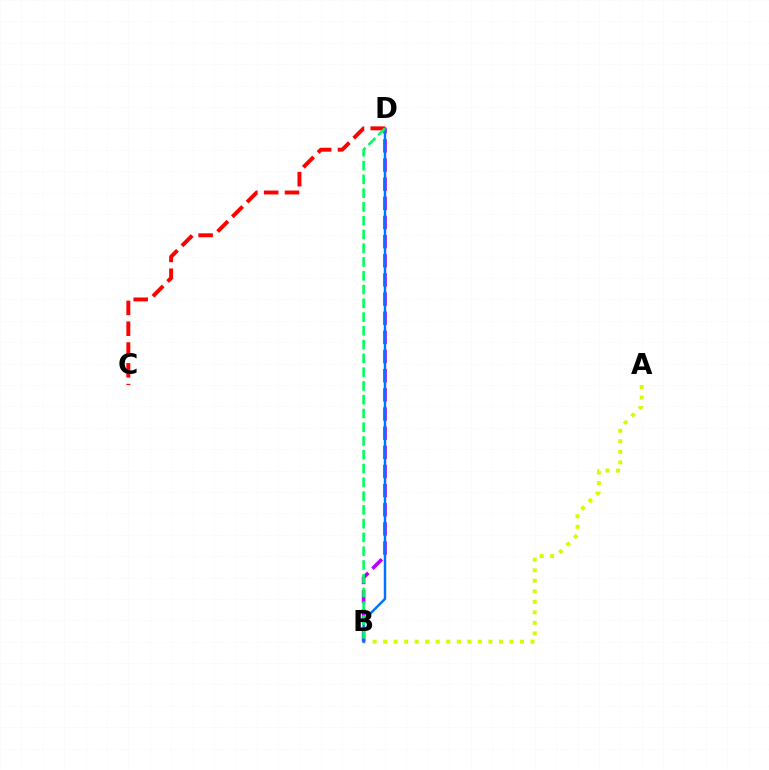{('A', 'B'): [{'color': '#d1ff00', 'line_style': 'dotted', 'thickness': 2.86}], ('C', 'D'): [{'color': '#ff0000', 'line_style': 'dashed', 'thickness': 2.83}], ('B', 'D'): [{'color': '#b900ff', 'line_style': 'dashed', 'thickness': 2.6}, {'color': '#0074ff', 'line_style': 'solid', 'thickness': 1.76}, {'color': '#00ff5c', 'line_style': 'dashed', 'thickness': 1.87}]}